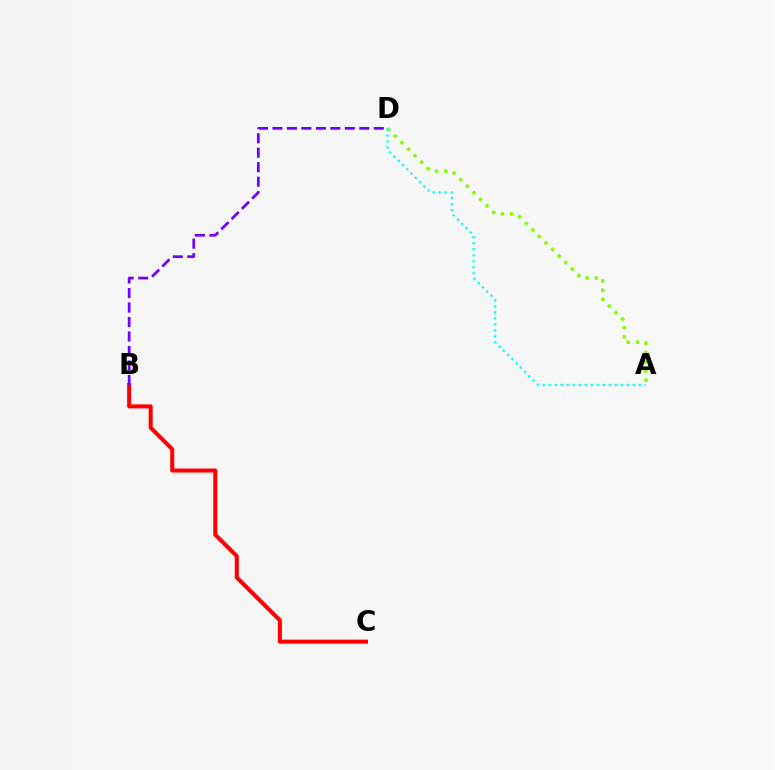{('B', 'C'): [{'color': '#ff0000', 'line_style': 'solid', 'thickness': 2.91}], ('B', 'D'): [{'color': '#7200ff', 'line_style': 'dashed', 'thickness': 1.97}], ('A', 'D'): [{'color': '#84ff00', 'line_style': 'dotted', 'thickness': 2.52}, {'color': '#00fff6', 'line_style': 'dotted', 'thickness': 1.63}]}